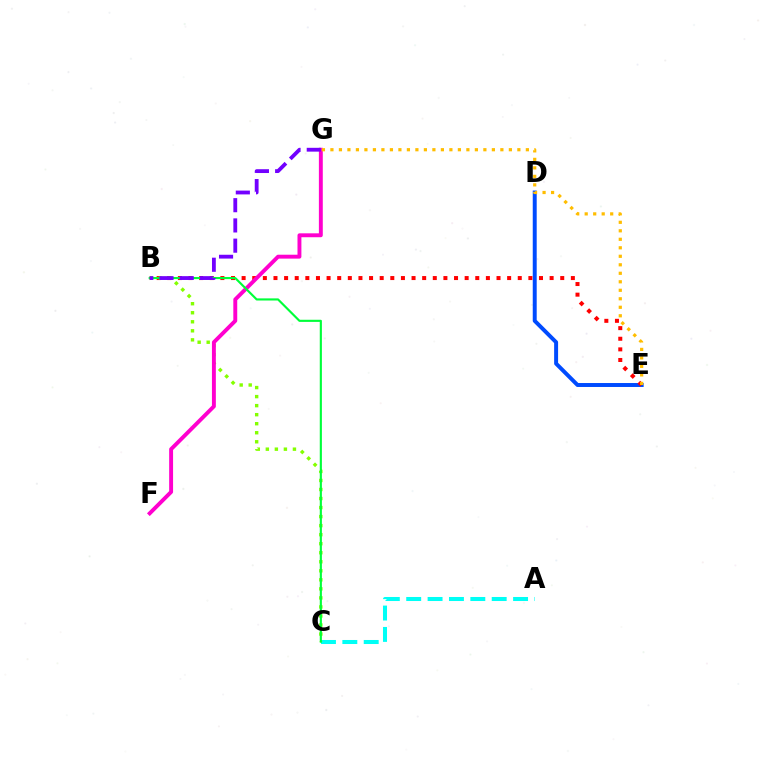{('D', 'E'): [{'color': '#004bff', 'line_style': 'solid', 'thickness': 2.85}], ('A', 'C'): [{'color': '#00fff6', 'line_style': 'dashed', 'thickness': 2.9}], ('B', 'E'): [{'color': '#ff0000', 'line_style': 'dotted', 'thickness': 2.89}], ('B', 'C'): [{'color': '#84ff00', 'line_style': 'dotted', 'thickness': 2.45}, {'color': '#00ff39', 'line_style': 'solid', 'thickness': 1.54}], ('F', 'G'): [{'color': '#ff00cf', 'line_style': 'solid', 'thickness': 2.81}], ('B', 'G'): [{'color': '#7200ff', 'line_style': 'dashed', 'thickness': 2.75}], ('E', 'G'): [{'color': '#ffbd00', 'line_style': 'dotted', 'thickness': 2.31}]}